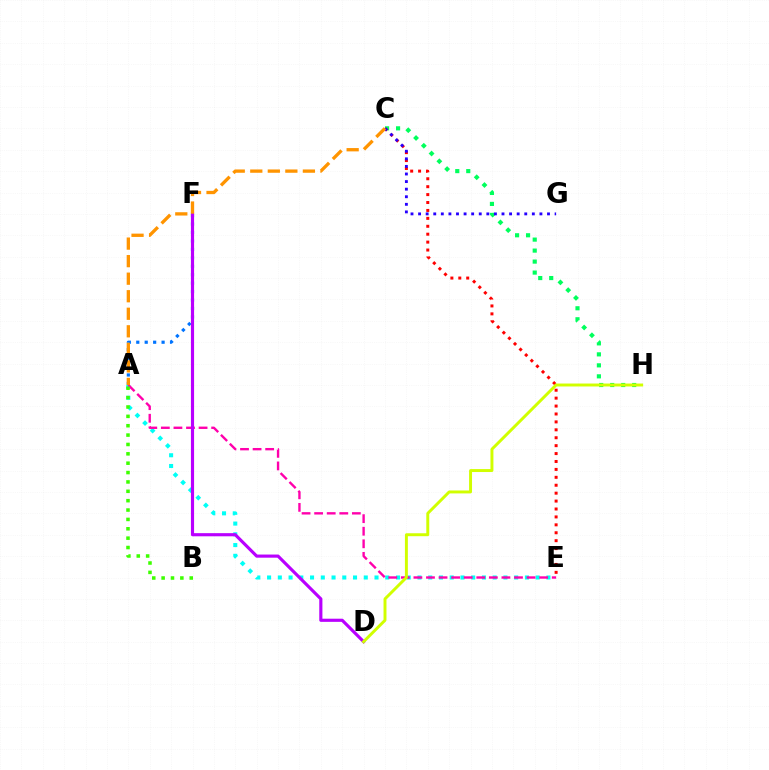{('A', 'E'): [{'color': '#00fff6', 'line_style': 'dotted', 'thickness': 2.92}, {'color': '#ff00ac', 'line_style': 'dashed', 'thickness': 1.71}], ('A', 'F'): [{'color': '#0074ff', 'line_style': 'dotted', 'thickness': 2.29}], ('C', 'H'): [{'color': '#00ff5c', 'line_style': 'dotted', 'thickness': 2.99}], ('A', 'B'): [{'color': '#3dff00', 'line_style': 'dotted', 'thickness': 2.55}], ('D', 'F'): [{'color': '#b900ff', 'line_style': 'solid', 'thickness': 2.27}], ('C', 'E'): [{'color': '#ff0000', 'line_style': 'dotted', 'thickness': 2.15}], ('C', 'G'): [{'color': '#2500ff', 'line_style': 'dotted', 'thickness': 2.06}], ('D', 'H'): [{'color': '#d1ff00', 'line_style': 'solid', 'thickness': 2.12}], ('A', 'C'): [{'color': '#ff9400', 'line_style': 'dashed', 'thickness': 2.38}]}